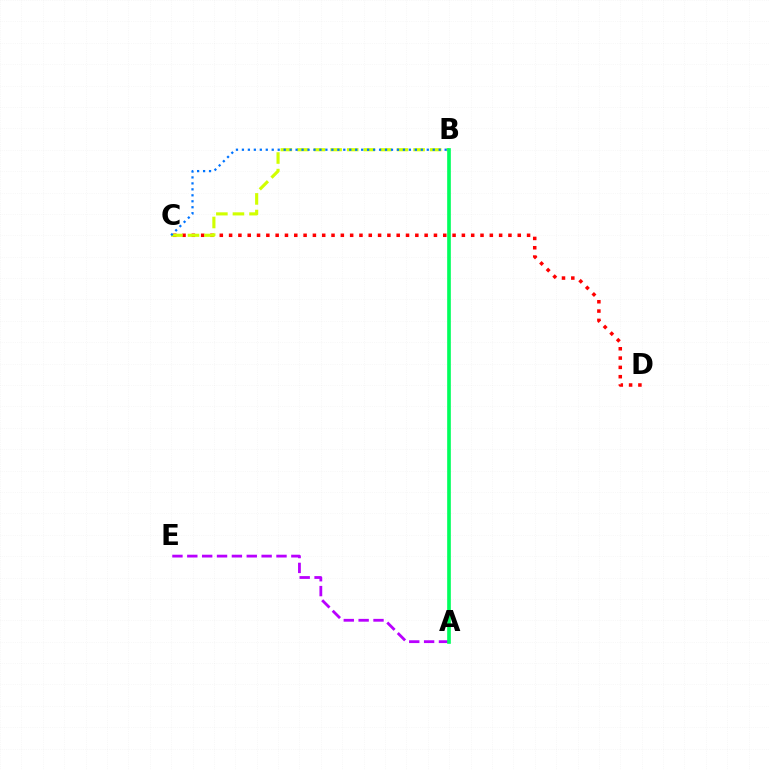{('C', 'D'): [{'color': '#ff0000', 'line_style': 'dotted', 'thickness': 2.53}], ('A', 'E'): [{'color': '#b900ff', 'line_style': 'dashed', 'thickness': 2.02}], ('B', 'C'): [{'color': '#d1ff00', 'line_style': 'dashed', 'thickness': 2.25}, {'color': '#0074ff', 'line_style': 'dotted', 'thickness': 1.62}], ('A', 'B'): [{'color': '#00ff5c', 'line_style': 'solid', 'thickness': 2.63}]}